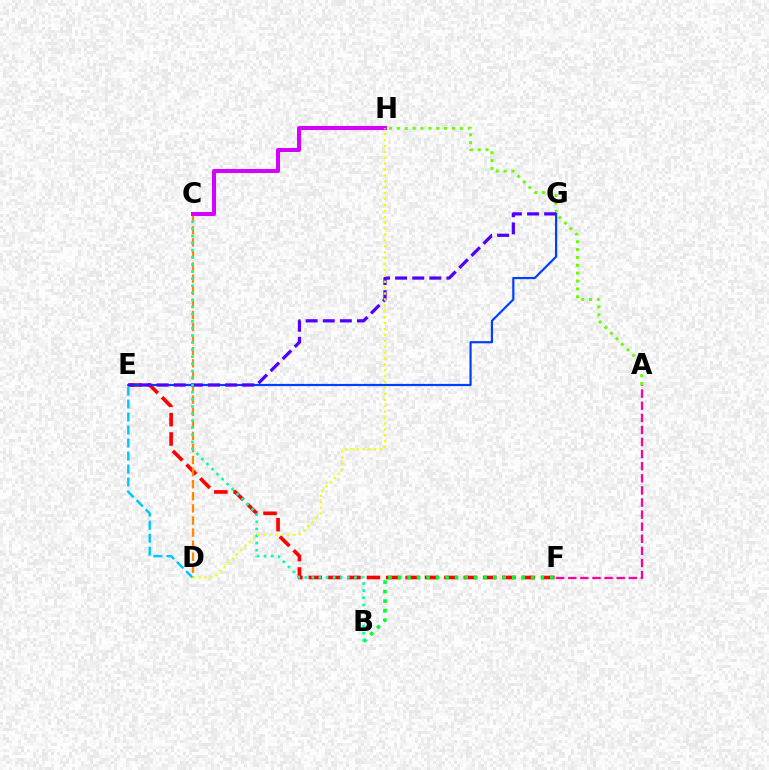{('E', 'F'): [{'color': '#ff0000', 'line_style': 'dashed', 'thickness': 2.63}], ('E', 'G'): [{'color': '#003fff', 'line_style': 'solid', 'thickness': 1.58}, {'color': '#4f00ff', 'line_style': 'dashed', 'thickness': 2.32}], ('B', 'F'): [{'color': '#00ff27', 'line_style': 'dotted', 'thickness': 2.59}], ('A', 'H'): [{'color': '#66ff00', 'line_style': 'dotted', 'thickness': 2.14}], ('A', 'F'): [{'color': '#ff00a0', 'line_style': 'dashed', 'thickness': 1.64}], ('C', 'D'): [{'color': '#ff8800', 'line_style': 'dashed', 'thickness': 1.64}], ('B', 'C'): [{'color': '#00ffaf', 'line_style': 'dotted', 'thickness': 1.93}], ('C', 'H'): [{'color': '#d600ff', 'line_style': 'solid', 'thickness': 2.9}], ('D', 'E'): [{'color': '#00c7ff', 'line_style': 'dashed', 'thickness': 1.77}], ('D', 'H'): [{'color': '#eeff00', 'line_style': 'dotted', 'thickness': 1.6}]}